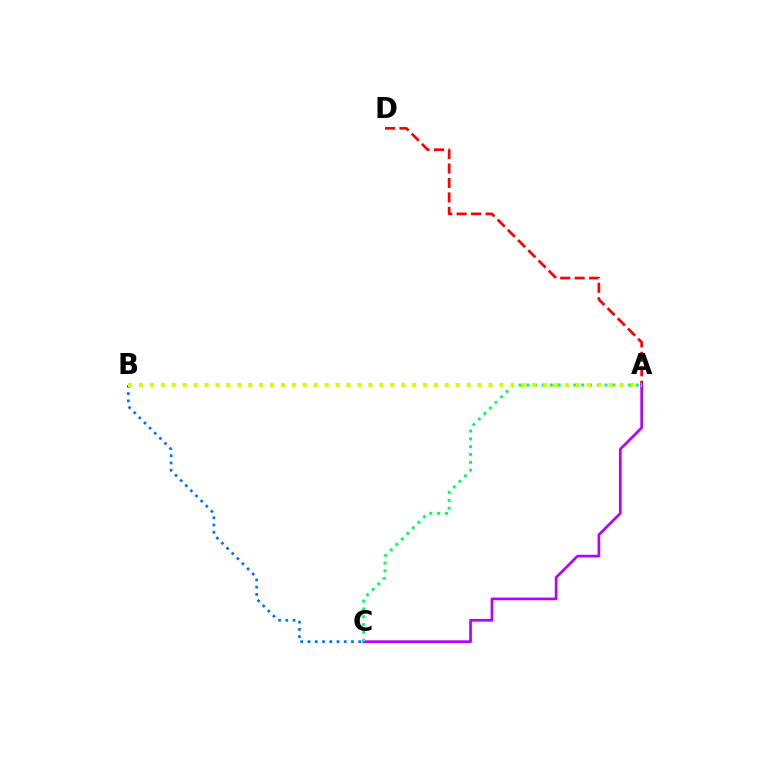{('A', 'D'): [{'color': '#ff0000', 'line_style': 'dashed', 'thickness': 1.96}], ('A', 'C'): [{'color': '#b900ff', 'line_style': 'solid', 'thickness': 1.95}, {'color': '#00ff5c', 'line_style': 'dotted', 'thickness': 2.13}], ('B', 'C'): [{'color': '#0074ff', 'line_style': 'dotted', 'thickness': 1.97}], ('A', 'B'): [{'color': '#d1ff00', 'line_style': 'dotted', 'thickness': 2.97}]}